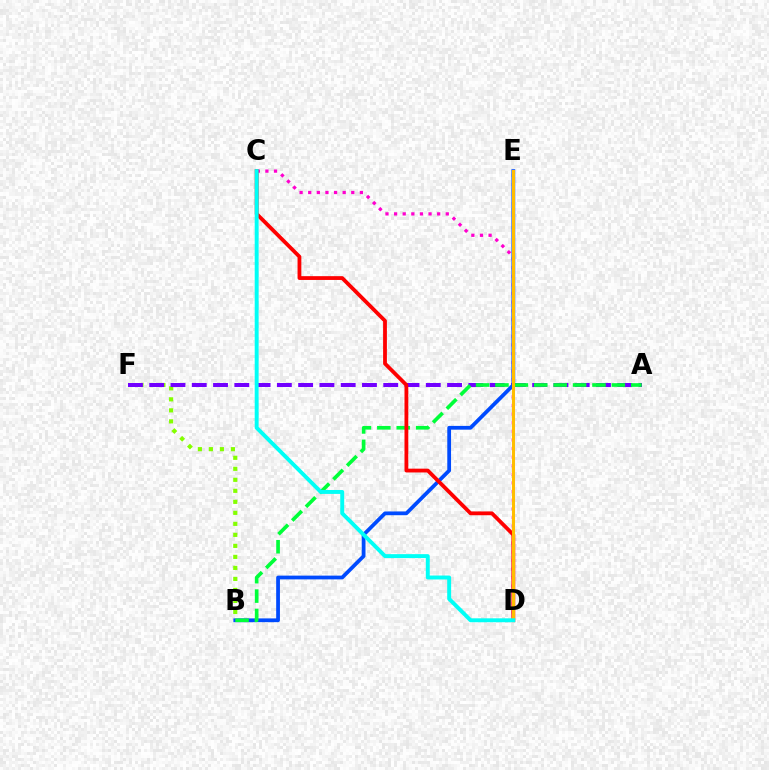{('B', 'F'): [{'color': '#84ff00', 'line_style': 'dotted', 'thickness': 2.99}], ('A', 'F'): [{'color': '#7200ff', 'line_style': 'dashed', 'thickness': 2.89}], ('C', 'D'): [{'color': '#ff00cf', 'line_style': 'dotted', 'thickness': 2.34}, {'color': '#ff0000', 'line_style': 'solid', 'thickness': 2.73}, {'color': '#00fff6', 'line_style': 'solid', 'thickness': 2.83}], ('B', 'E'): [{'color': '#004bff', 'line_style': 'solid', 'thickness': 2.71}], ('A', 'B'): [{'color': '#00ff39', 'line_style': 'dashed', 'thickness': 2.64}], ('D', 'E'): [{'color': '#ffbd00', 'line_style': 'solid', 'thickness': 2.2}]}